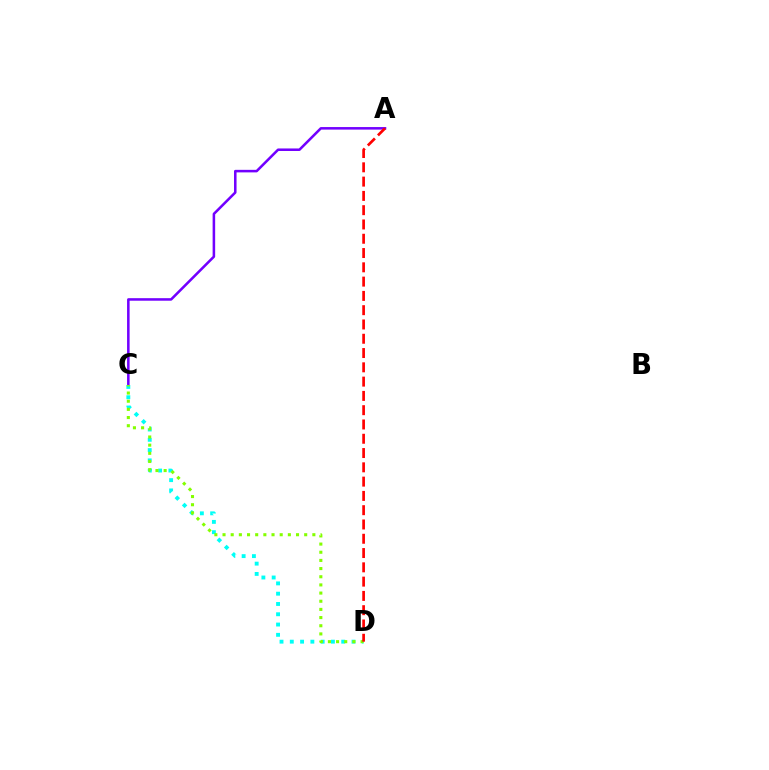{('A', 'C'): [{'color': '#7200ff', 'line_style': 'solid', 'thickness': 1.83}], ('C', 'D'): [{'color': '#00fff6', 'line_style': 'dotted', 'thickness': 2.79}, {'color': '#84ff00', 'line_style': 'dotted', 'thickness': 2.22}], ('A', 'D'): [{'color': '#ff0000', 'line_style': 'dashed', 'thickness': 1.94}]}